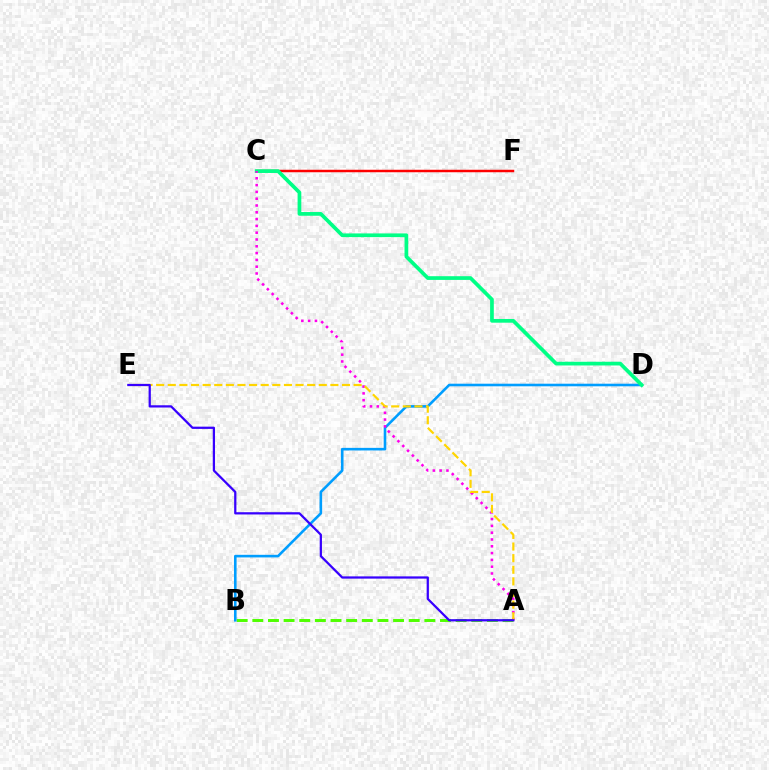{('A', 'B'): [{'color': '#4fff00', 'line_style': 'dashed', 'thickness': 2.12}], ('B', 'D'): [{'color': '#009eff', 'line_style': 'solid', 'thickness': 1.87}], ('C', 'F'): [{'color': '#ff0000', 'line_style': 'solid', 'thickness': 1.78}], ('C', 'D'): [{'color': '#00ff86', 'line_style': 'solid', 'thickness': 2.67}], ('A', 'C'): [{'color': '#ff00ed', 'line_style': 'dotted', 'thickness': 1.85}], ('A', 'E'): [{'color': '#ffd500', 'line_style': 'dashed', 'thickness': 1.58}, {'color': '#3700ff', 'line_style': 'solid', 'thickness': 1.62}]}